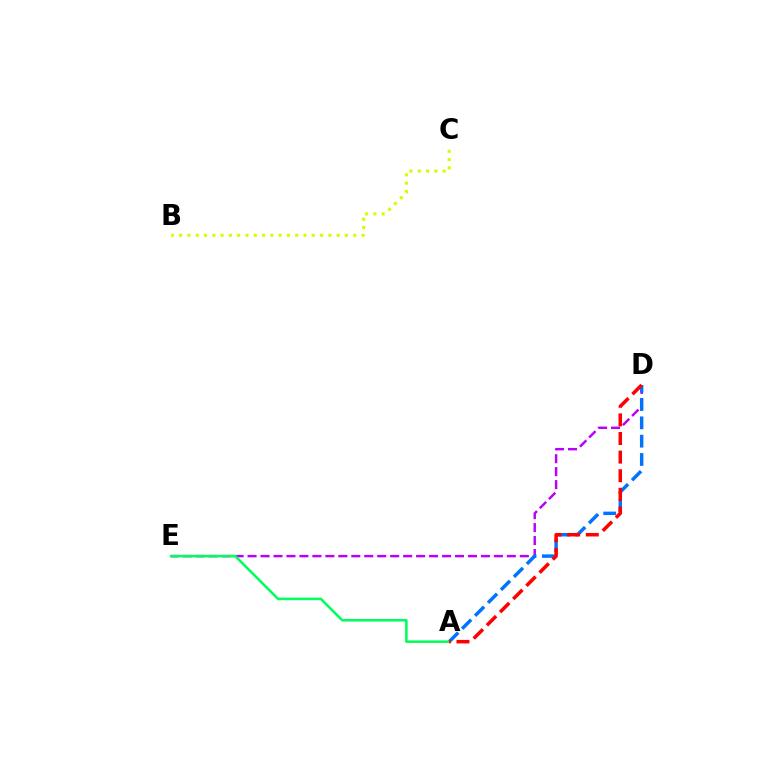{('B', 'C'): [{'color': '#d1ff00', 'line_style': 'dotted', 'thickness': 2.25}], ('D', 'E'): [{'color': '#b900ff', 'line_style': 'dashed', 'thickness': 1.76}], ('A', 'D'): [{'color': '#0074ff', 'line_style': 'dashed', 'thickness': 2.49}, {'color': '#ff0000', 'line_style': 'dashed', 'thickness': 2.53}], ('A', 'E'): [{'color': '#00ff5c', 'line_style': 'solid', 'thickness': 1.84}]}